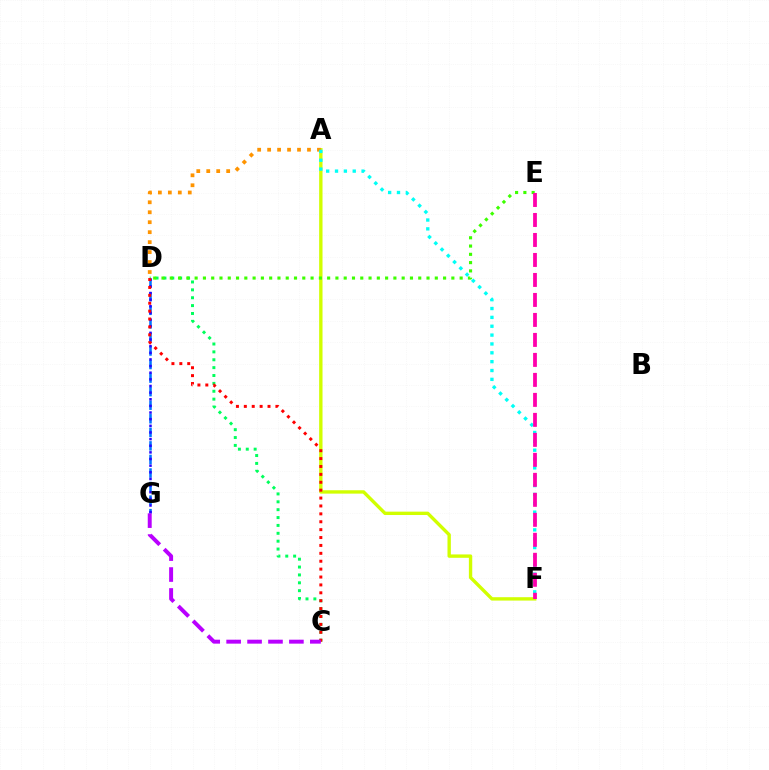{('C', 'D'): [{'color': '#00ff5c', 'line_style': 'dotted', 'thickness': 2.14}, {'color': '#ff0000', 'line_style': 'dotted', 'thickness': 2.15}], ('D', 'G'): [{'color': '#0074ff', 'line_style': 'dashed', 'thickness': 1.84}, {'color': '#2500ff', 'line_style': 'dotted', 'thickness': 1.8}], ('A', 'F'): [{'color': '#d1ff00', 'line_style': 'solid', 'thickness': 2.43}, {'color': '#00fff6', 'line_style': 'dotted', 'thickness': 2.41}], ('D', 'E'): [{'color': '#3dff00', 'line_style': 'dotted', 'thickness': 2.25}], ('A', 'D'): [{'color': '#ff9400', 'line_style': 'dotted', 'thickness': 2.71}], ('C', 'G'): [{'color': '#b900ff', 'line_style': 'dashed', 'thickness': 2.84}], ('E', 'F'): [{'color': '#ff00ac', 'line_style': 'dashed', 'thickness': 2.72}]}